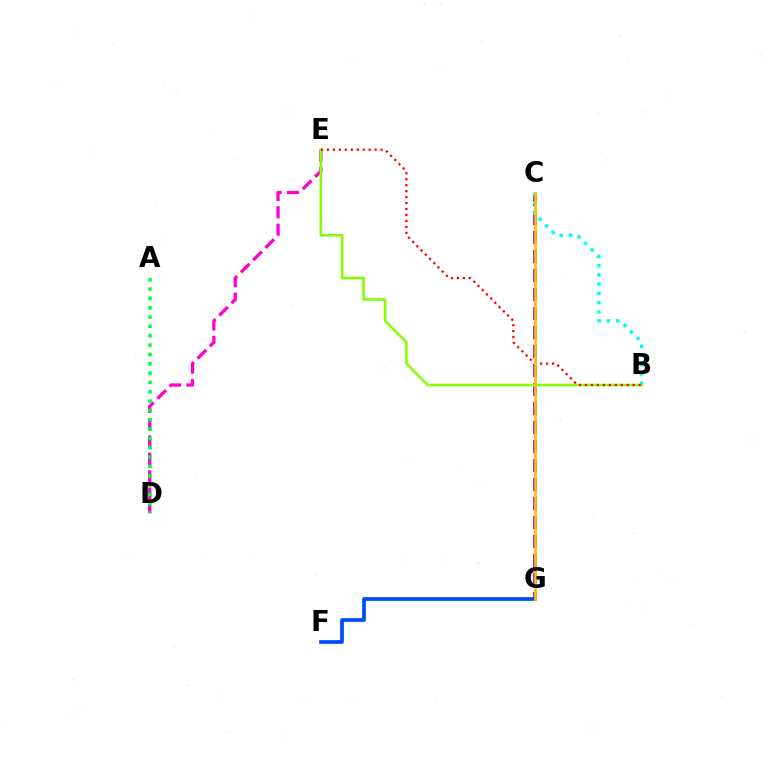{('D', 'E'): [{'color': '#ff00cf', 'line_style': 'dashed', 'thickness': 2.36}], ('F', 'G'): [{'color': '#004bff', 'line_style': 'solid', 'thickness': 2.68}], ('C', 'G'): [{'color': '#7200ff', 'line_style': 'dashed', 'thickness': 2.58}, {'color': '#ffbd00', 'line_style': 'solid', 'thickness': 1.92}], ('B', 'C'): [{'color': '#00fff6', 'line_style': 'dotted', 'thickness': 2.51}], ('B', 'E'): [{'color': '#84ff00', 'line_style': 'solid', 'thickness': 1.86}, {'color': '#ff0000', 'line_style': 'dotted', 'thickness': 1.62}], ('A', 'D'): [{'color': '#00ff39', 'line_style': 'dotted', 'thickness': 2.54}]}